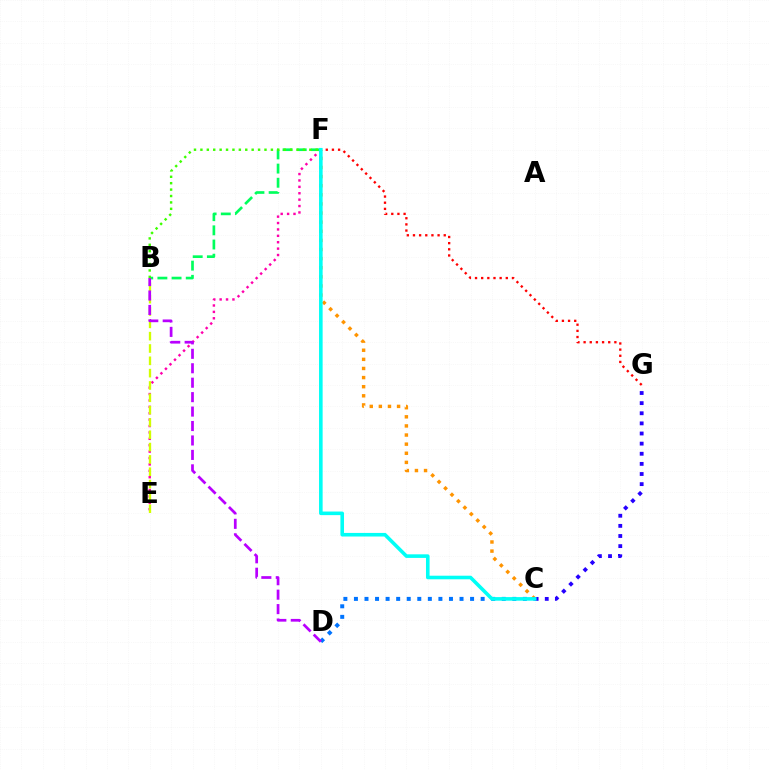{('E', 'F'): [{'color': '#ff00ac', 'line_style': 'dotted', 'thickness': 1.74}], ('B', 'F'): [{'color': '#00ff5c', 'line_style': 'dashed', 'thickness': 1.93}, {'color': '#3dff00', 'line_style': 'dotted', 'thickness': 1.74}], ('C', 'F'): [{'color': '#ff9400', 'line_style': 'dotted', 'thickness': 2.48}, {'color': '#00fff6', 'line_style': 'solid', 'thickness': 2.58}], ('C', 'G'): [{'color': '#2500ff', 'line_style': 'dotted', 'thickness': 2.75}], ('F', 'G'): [{'color': '#ff0000', 'line_style': 'dotted', 'thickness': 1.67}], ('C', 'D'): [{'color': '#0074ff', 'line_style': 'dotted', 'thickness': 2.87}], ('B', 'E'): [{'color': '#d1ff00', 'line_style': 'dashed', 'thickness': 1.67}], ('B', 'D'): [{'color': '#b900ff', 'line_style': 'dashed', 'thickness': 1.96}]}